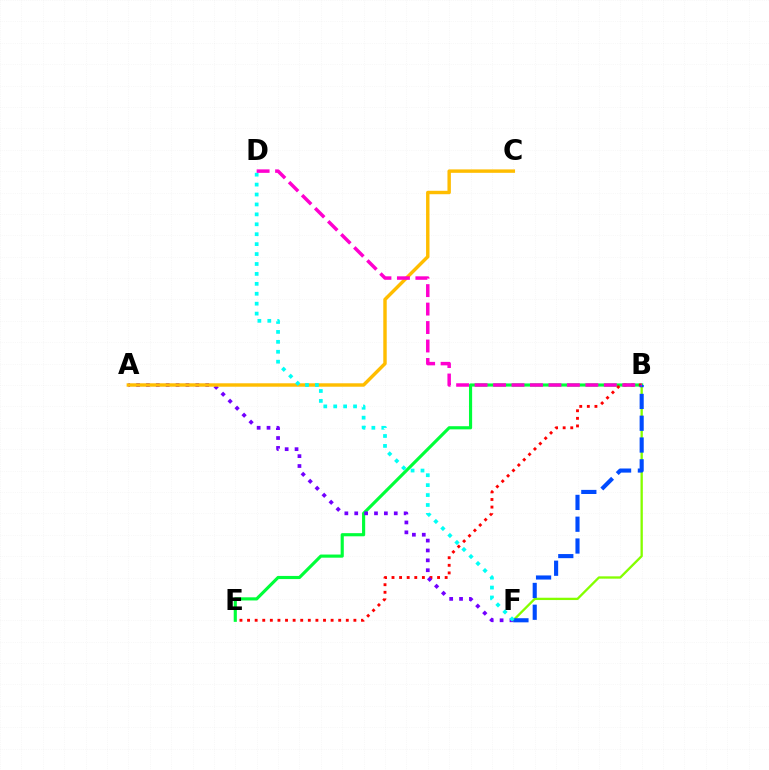{('B', 'F'): [{'color': '#84ff00', 'line_style': 'solid', 'thickness': 1.67}, {'color': '#004bff', 'line_style': 'dashed', 'thickness': 2.96}], ('B', 'E'): [{'color': '#00ff39', 'line_style': 'solid', 'thickness': 2.26}, {'color': '#ff0000', 'line_style': 'dotted', 'thickness': 2.06}], ('A', 'F'): [{'color': '#7200ff', 'line_style': 'dotted', 'thickness': 2.68}], ('A', 'C'): [{'color': '#ffbd00', 'line_style': 'solid', 'thickness': 2.47}], ('D', 'F'): [{'color': '#00fff6', 'line_style': 'dotted', 'thickness': 2.7}], ('B', 'D'): [{'color': '#ff00cf', 'line_style': 'dashed', 'thickness': 2.51}]}